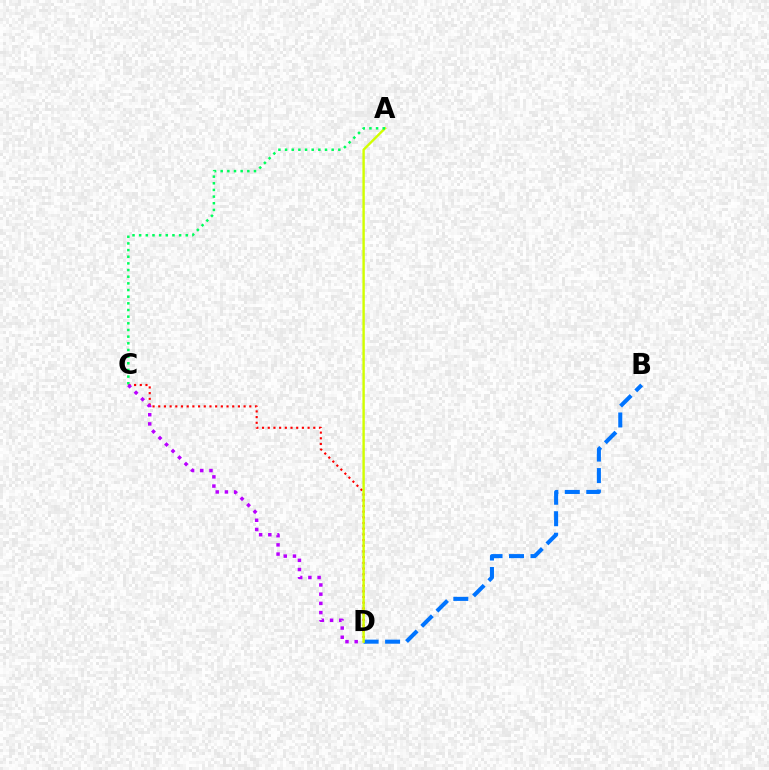{('C', 'D'): [{'color': '#ff0000', 'line_style': 'dotted', 'thickness': 1.55}, {'color': '#b900ff', 'line_style': 'dotted', 'thickness': 2.5}], ('B', 'D'): [{'color': '#0074ff', 'line_style': 'dashed', 'thickness': 2.92}], ('A', 'D'): [{'color': '#d1ff00', 'line_style': 'solid', 'thickness': 1.73}], ('A', 'C'): [{'color': '#00ff5c', 'line_style': 'dotted', 'thickness': 1.81}]}